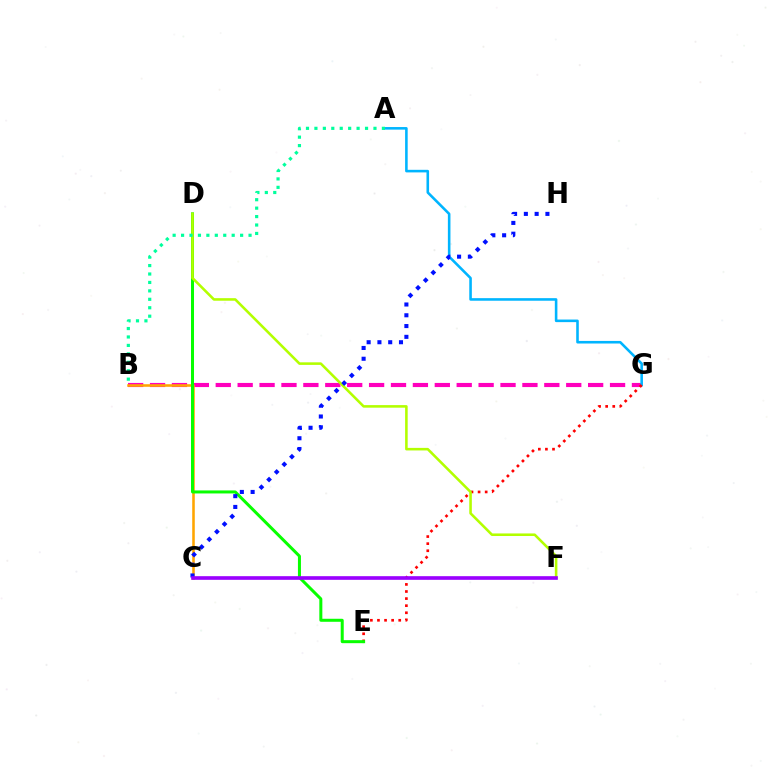{('B', 'G'): [{'color': '#ff00bd', 'line_style': 'dashed', 'thickness': 2.98}], ('A', 'G'): [{'color': '#00b5ff', 'line_style': 'solid', 'thickness': 1.86}], ('E', 'G'): [{'color': '#ff0000', 'line_style': 'dotted', 'thickness': 1.93}], ('B', 'C'): [{'color': '#ffa500', 'line_style': 'solid', 'thickness': 1.85}], ('D', 'E'): [{'color': '#08ff00', 'line_style': 'solid', 'thickness': 2.17}], ('D', 'F'): [{'color': '#b3ff00', 'line_style': 'solid', 'thickness': 1.85}], ('C', 'H'): [{'color': '#0010ff', 'line_style': 'dotted', 'thickness': 2.93}], ('A', 'B'): [{'color': '#00ff9d', 'line_style': 'dotted', 'thickness': 2.29}], ('C', 'F'): [{'color': '#9b00ff', 'line_style': 'solid', 'thickness': 2.63}]}